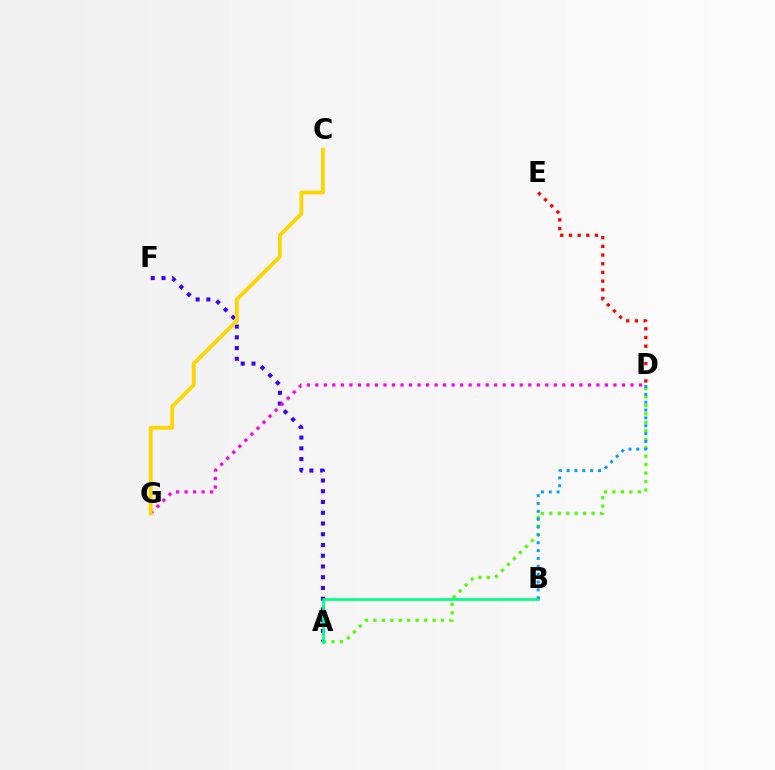{('A', 'F'): [{'color': '#3700ff', 'line_style': 'dotted', 'thickness': 2.92}], ('A', 'D'): [{'color': '#4fff00', 'line_style': 'dotted', 'thickness': 2.3}], ('D', 'G'): [{'color': '#ff00ed', 'line_style': 'dotted', 'thickness': 2.31}], ('A', 'B'): [{'color': '#00ff86', 'line_style': 'solid', 'thickness': 1.95}], ('D', 'E'): [{'color': '#ff0000', 'line_style': 'dotted', 'thickness': 2.36}], ('C', 'G'): [{'color': '#ffd500', 'line_style': 'solid', 'thickness': 2.74}], ('B', 'D'): [{'color': '#009eff', 'line_style': 'dotted', 'thickness': 2.13}]}